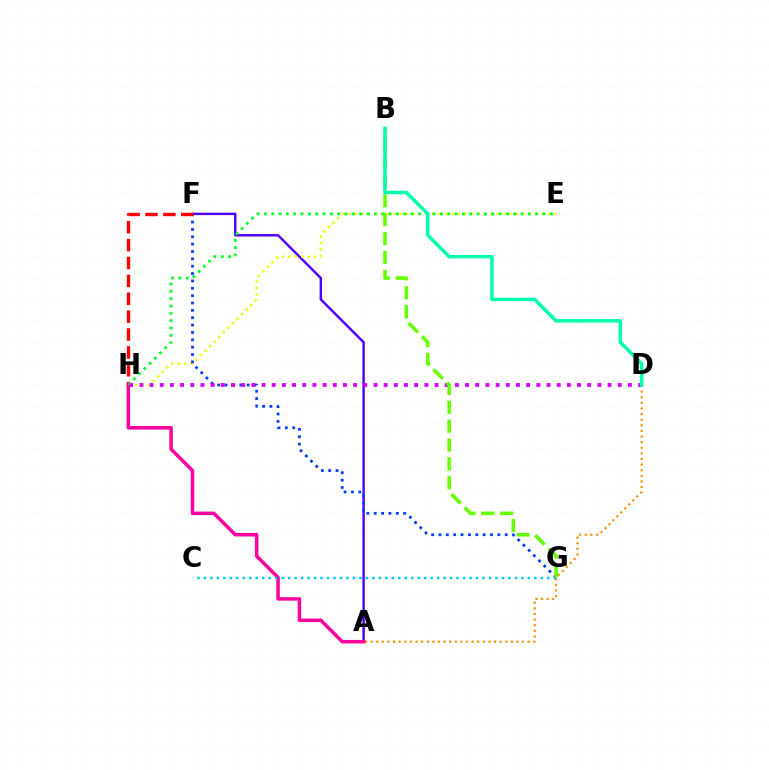{('A', 'D'): [{'color': '#ff8800', 'line_style': 'dotted', 'thickness': 1.52}], ('A', 'F'): [{'color': '#4f00ff', 'line_style': 'solid', 'thickness': 1.76}], ('E', 'H'): [{'color': '#eeff00', 'line_style': 'dotted', 'thickness': 1.75}, {'color': '#00ff27', 'line_style': 'dotted', 'thickness': 1.99}], ('F', 'G'): [{'color': '#003fff', 'line_style': 'dotted', 'thickness': 2.0}], ('A', 'H'): [{'color': '#ff00a0', 'line_style': 'solid', 'thickness': 2.52}], ('F', 'H'): [{'color': '#ff0000', 'line_style': 'dashed', 'thickness': 2.43}], ('C', 'G'): [{'color': '#00c7ff', 'line_style': 'dotted', 'thickness': 1.76}], ('D', 'H'): [{'color': '#d600ff', 'line_style': 'dotted', 'thickness': 2.77}], ('B', 'G'): [{'color': '#66ff00', 'line_style': 'dashed', 'thickness': 2.57}], ('B', 'D'): [{'color': '#00ffaf', 'line_style': 'solid', 'thickness': 2.5}]}